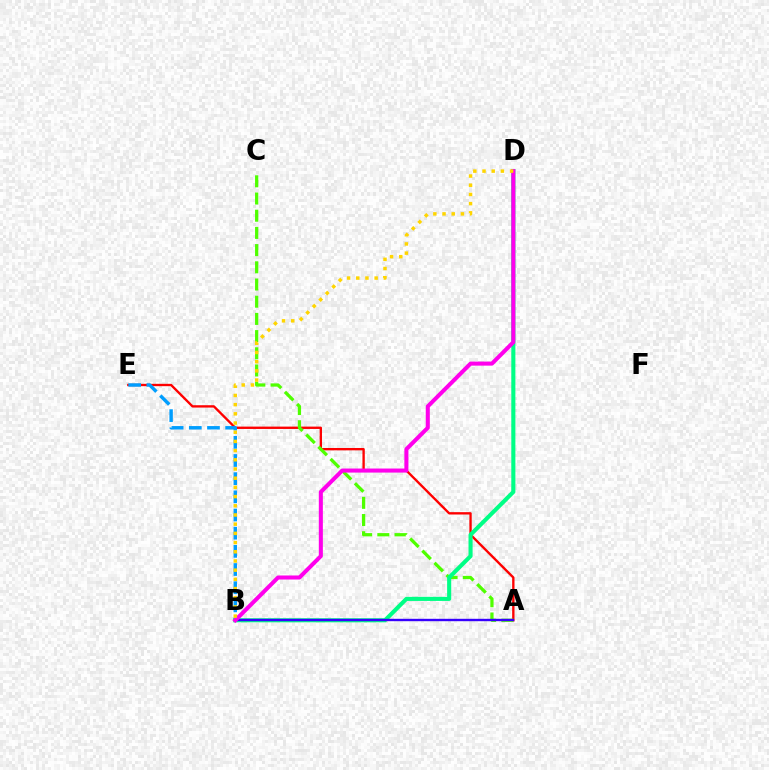{('A', 'E'): [{'color': '#ff0000', 'line_style': 'solid', 'thickness': 1.69}], ('A', 'C'): [{'color': '#4fff00', 'line_style': 'dashed', 'thickness': 2.34}], ('B', 'E'): [{'color': '#009eff', 'line_style': 'dashed', 'thickness': 2.47}], ('B', 'D'): [{'color': '#00ff86', 'line_style': 'solid', 'thickness': 2.94}, {'color': '#ff00ed', 'line_style': 'solid', 'thickness': 2.92}, {'color': '#ffd500', 'line_style': 'dotted', 'thickness': 2.5}], ('A', 'B'): [{'color': '#3700ff', 'line_style': 'solid', 'thickness': 1.72}]}